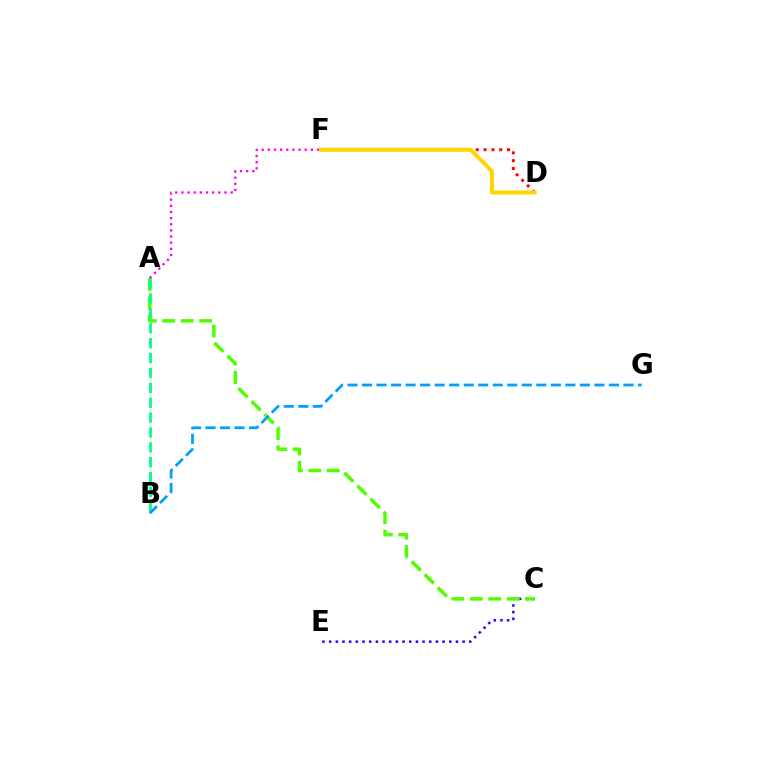{('C', 'E'): [{'color': '#3700ff', 'line_style': 'dotted', 'thickness': 1.81}], ('A', 'C'): [{'color': '#4fff00', 'line_style': 'dashed', 'thickness': 2.51}], ('A', 'B'): [{'color': '#00ff86', 'line_style': 'dashed', 'thickness': 2.02}], ('B', 'G'): [{'color': '#009eff', 'line_style': 'dashed', 'thickness': 1.97}], ('D', 'F'): [{'color': '#ff0000', 'line_style': 'dotted', 'thickness': 2.13}, {'color': '#ffd500', 'line_style': 'solid', 'thickness': 2.88}], ('A', 'F'): [{'color': '#ff00ed', 'line_style': 'dotted', 'thickness': 1.67}]}